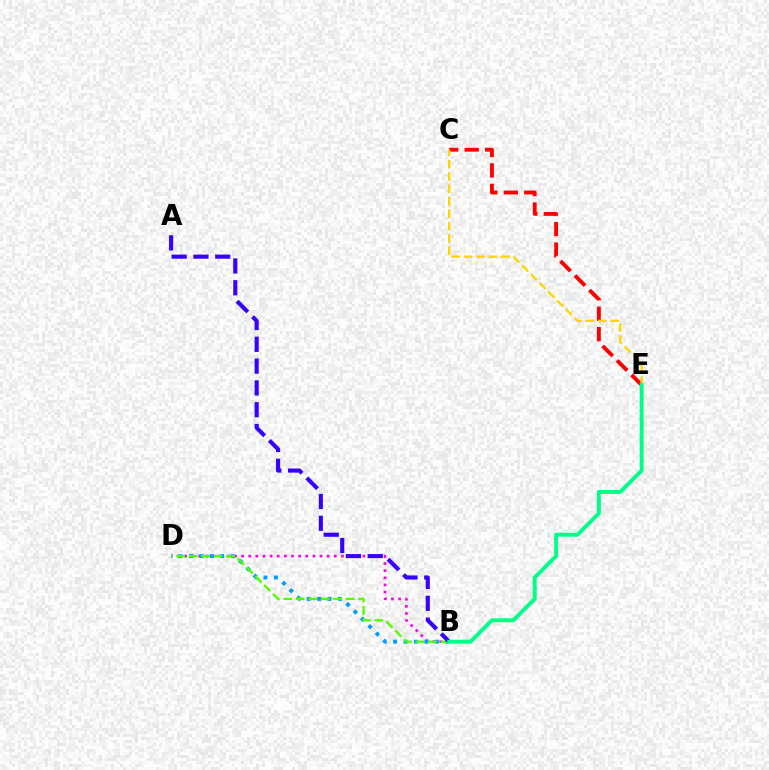{('B', 'D'): [{'color': '#ff00ed', 'line_style': 'dotted', 'thickness': 1.94}, {'color': '#009eff', 'line_style': 'dotted', 'thickness': 2.83}, {'color': '#4fff00', 'line_style': 'dashed', 'thickness': 1.7}], ('C', 'E'): [{'color': '#ff0000', 'line_style': 'dashed', 'thickness': 2.78}, {'color': '#ffd500', 'line_style': 'dashed', 'thickness': 1.68}], ('A', 'B'): [{'color': '#3700ff', 'line_style': 'dashed', 'thickness': 2.96}], ('B', 'E'): [{'color': '#00ff86', 'line_style': 'solid', 'thickness': 2.84}]}